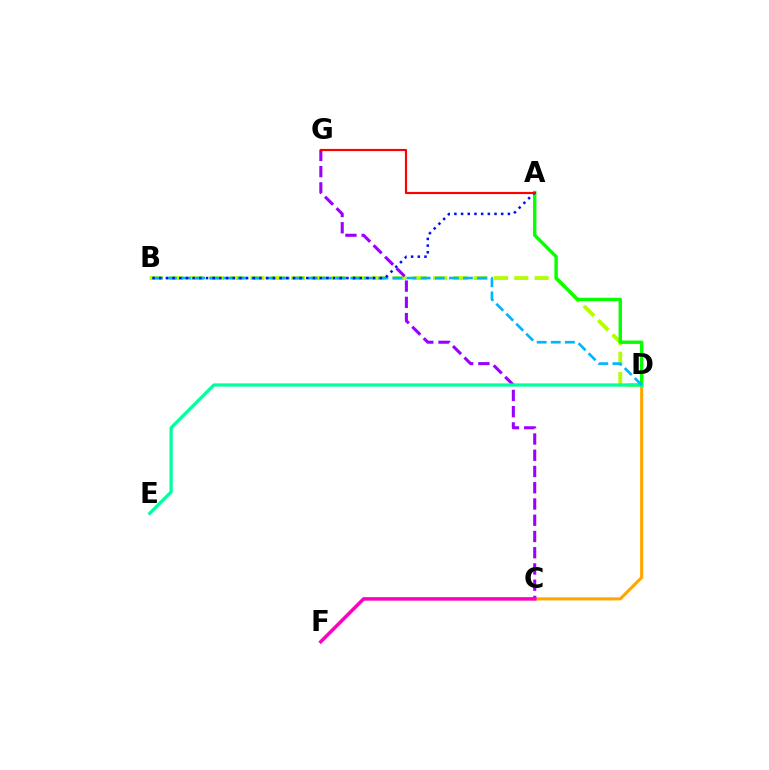{('B', 'D'): [{'color': '#b3ff00', 'line_style': 'dashed', 'thickness': 2.76}, {'color': '#00b5ff', 'line_style': 'dashed', 'thickness': 1.92}], ('C', 'D'): [{'color': '#ffa500', 'line_style': 'solid', 'thickness': 2.22}], ('A', 'D'): [{'color': '#08ff00', 'line_style': 'solid', 'thickness': 2.44}], ('C', 'G'): [{'color': '#9b00ff', 'line_style': 'dashed', 'thickness': 2.21}], ('D', 'E'): [{'color': '#00ff9d', 'line_style': 'solid', 'thickness': 2.35}], ('C', 'F'): [{'color': '#ff00bd', 'line_style': 'solid', 'thickness': 2.54}], ('A', 'B'): [{'color': '#0010ff', 'line_style': 'dotted', 'thickness': 1.82}], ('A', 'G'): [{'color': '#ff0000', 'line_style': 'solid', 'thickness': 1.56}]}